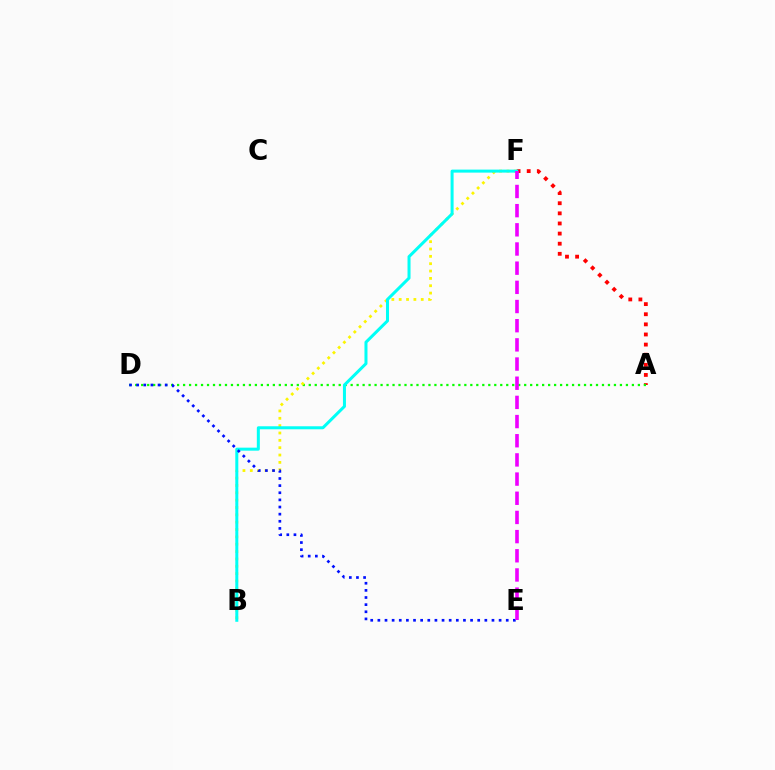{('A', 'F'): [{'color': '#ff0000', 'line_style': 'dotted', 'thickness': 2.75}], ('A', 'D'): [{'color': '#08ff00', 'line_style': 'dotted', 'thickness': 1.63}], ('B', 'F'): [{'color': '#fcf500', 'line_style': 'dotted', 'thickness': 2.0}, {'color': '#00fff6', 'line_style': 'solid', 'thickness': 2.17}], ('D', 'E'): [{'color': '#0010ff', 'line_style': 'dotted', 'thickness': 1.94}], ('E', 'F'): [{'color': '#ee00ff', 'line_style': 'dashed', 'thickness': 2.6}]}